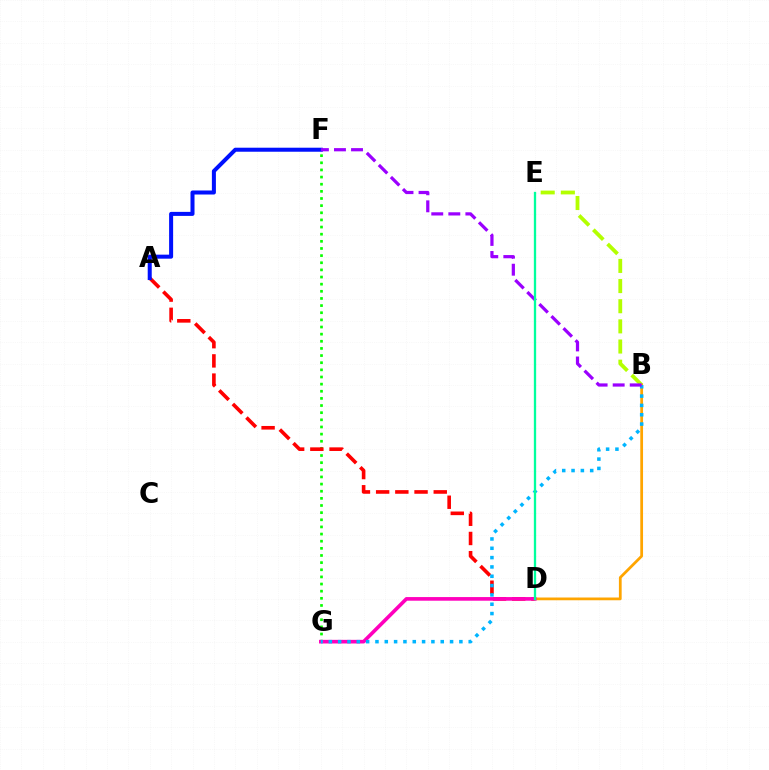{('F', 'G'): [{'color': '#08ff00', 'line_style': 'dotted', 'thickness': 1.94}], ('B', 'E'): [{'color': '#b3ff00', 'line_style': 'dashed', 'thickness': 2.74}], ('A', 'D'): [{'color': '#ff0000', 'line_style': 'dashed', 'thickness': 2.61}], ('B', 'D'): [{'color': '#ffa500', 'line_style': 'solid', 'thickness': 1.98}], ('D', 'G'): [{'color': '#ff00bd', 'line_style': 'solid', 'thickness': 2.62}], ('A', 'F'): [{'color': '#0010ff', 'line_style': 'solid', 'thickness': 2.89}], ('B', 'G'): [{'color': '#00b5ff', 'line_style': 'dotted', 'thickness': 2.53}], ('B', 'F'): [{'color': '#9b00ff', 'line_style': 'dashed', 'thickness': 2.32}], ('D', 'E'): [{'color': '#00ff9d', 'line_style': 'solid', 'thickness': 1.66}]}